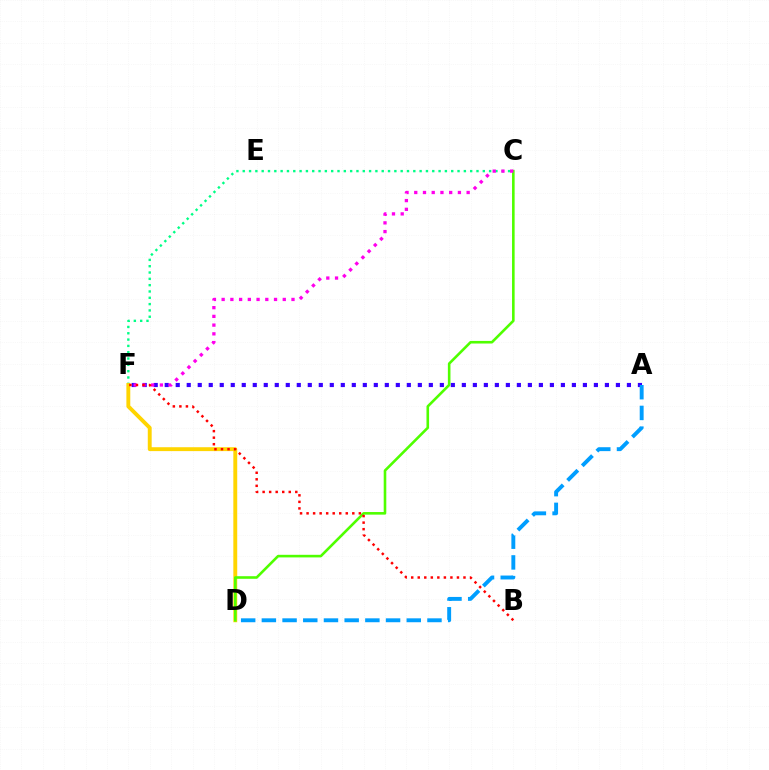{('C', 'F'): [{'color': '#00ff86', 'line_style': 'dotted', 'thickness': 1.72}, {'color': '#ff00ed', 'line_style': 'dotted', 'thickness': 2.37}], ('A', 'F'): [{'color': '#3700ff', 'line_style': 'dotted', 'thickness': 2.99}], ('A', 'D'): [{'color': '#009eff', 'line_style': 'dashed', 'thickness': 2.81}], ('D', 'F'): [{'color': '#ffd500', 'line_style': 'solid', 'thickness': 2.8}], ('C', 'D'): [{'color': '#4fff00', 'line_style': 'solid', 'thickness': 1.87}], ('B', 'F'): [{'color': '#ff0000', 'line_style': 'dotted', 'thickness': 1.78}]}